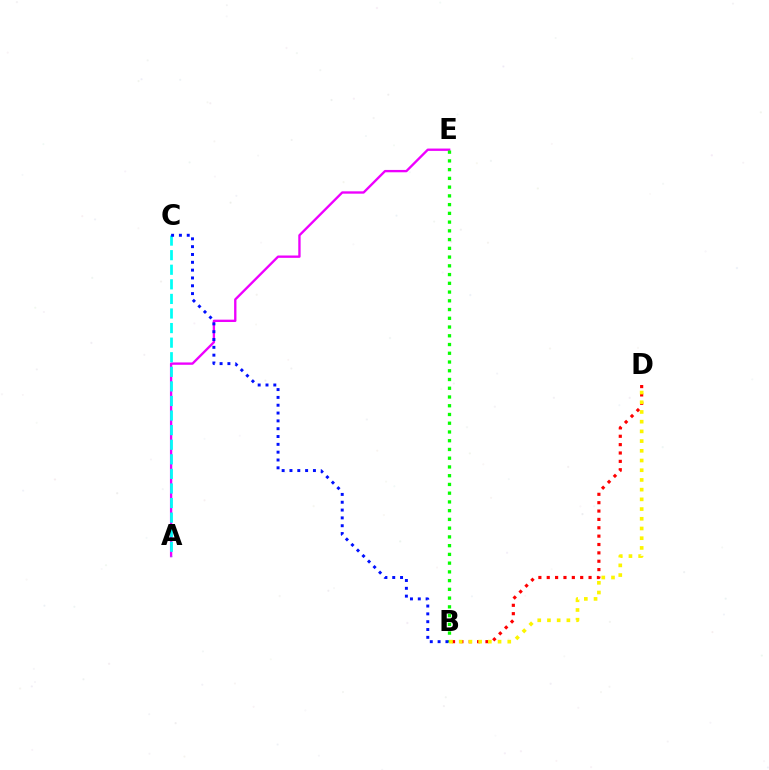{('A', 'E'): [{'color': '#ee00ff', 'line_style': 'solid', 'thickness': 1.69}], ('A', 'C'): [{'color': '#00fff6', 'line_style': 'dashed', 'thickness': 1.98}], ('B', 'D'): [{'color': '#ff0000', 'line_style': 'dotted', 'thickness': 2.27}, {'color': '#fcf500', 'line_style': 'dotted', 'thickness': 2.64}], ('B', 'E'): [{'color': '#08ff00', 'line_style': 'dotted', 'thickness': 2.38}], ('B', 'C'): [{'color': '#0010ff', 'line_style': 'dotted', 'thickness': 2.13}]}